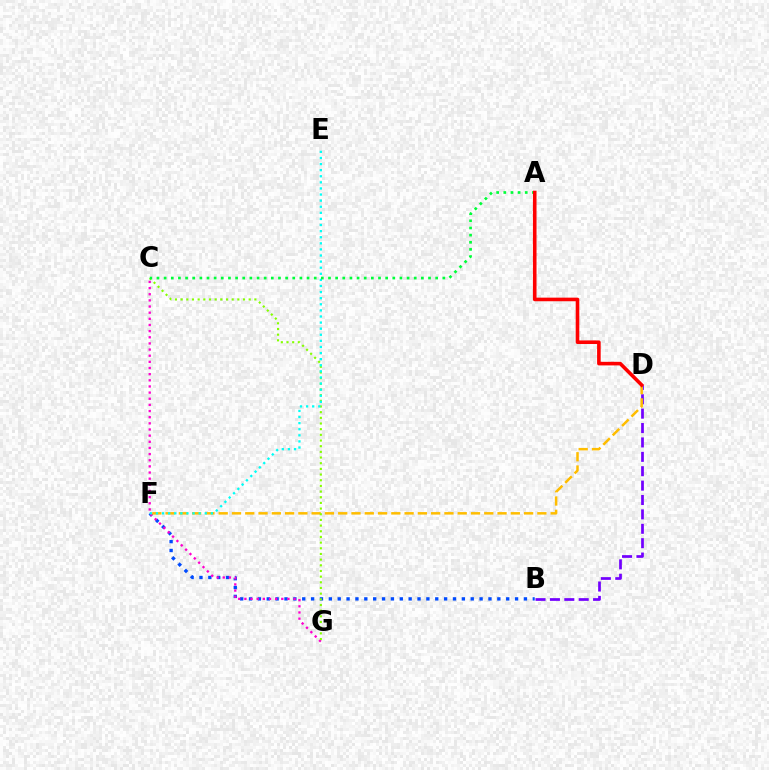{('B', 'F'): [{'color': '#004bff', 'line_style': 'dotted', 'thickness': 2.41}], ('C', 'G'): [{'color': '#ff00cf', 'line_style': 'dotted', 'thickness': 1.67}, {'color': '#84ff00', 'line_style': 'dotted', 'thickness': 1.54}], ('B', 'D'): [{'color': '#7200ff', 'line_style': 'dashed', 'thickness': 1.96}], ('D', 'F'): [{'color': '#ffbd00', 'line_style': 'dashed', 'thickness': 1.8}], ('E', 'F'): [{'color': '#00fff6', 'line_style': 'dotted', 'thickness': 1.66}], ('A', 'C'): [{'color': '#00ff39', 'line_style': 'dotted', 'thickness': 1.94}], ('A', 'D'): [{'color': '#ff0000', 'line_style': 'solid', 'thickness': 2.59}]}